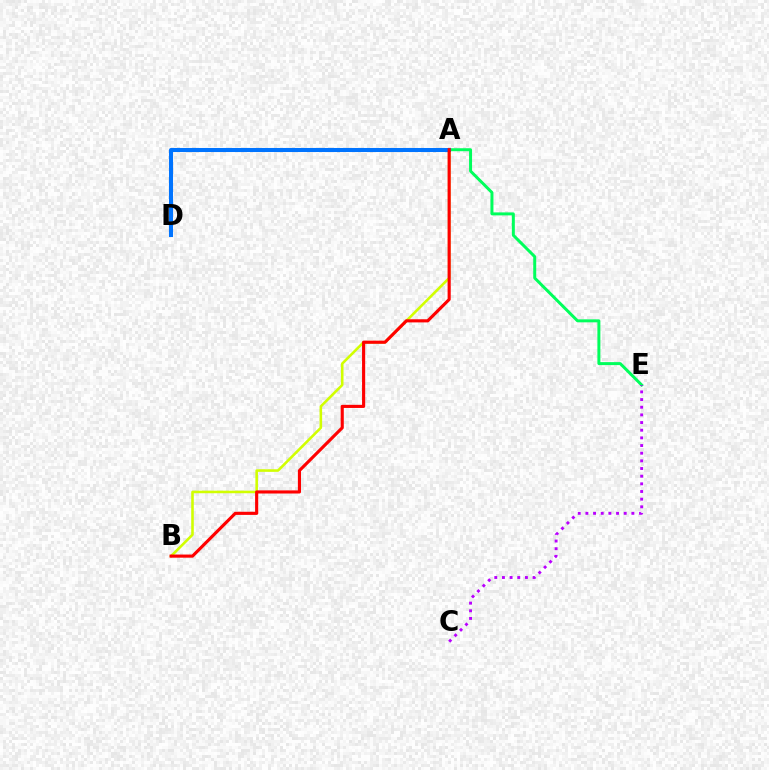{('A', 'E'): [{'color': '#00ff5c', 'line_style': 'solid', 'thickness': 2.15}], ('A', 'B'): [{'color': '#d1ff00', 'line_style': 'solid', 'thickness': 1.86}, {'color': '#ff0000', 'line_style': 'solid', 'thickness': 2.25}], ('A', 'D'): [{'color': '#0074ff', 'line_style': 'solid', 'thickness': 2.92}], ('C', 'E'): [{'color': '#b900ff', 'line_style': 'dotted', 'thickness': 2.08}]}